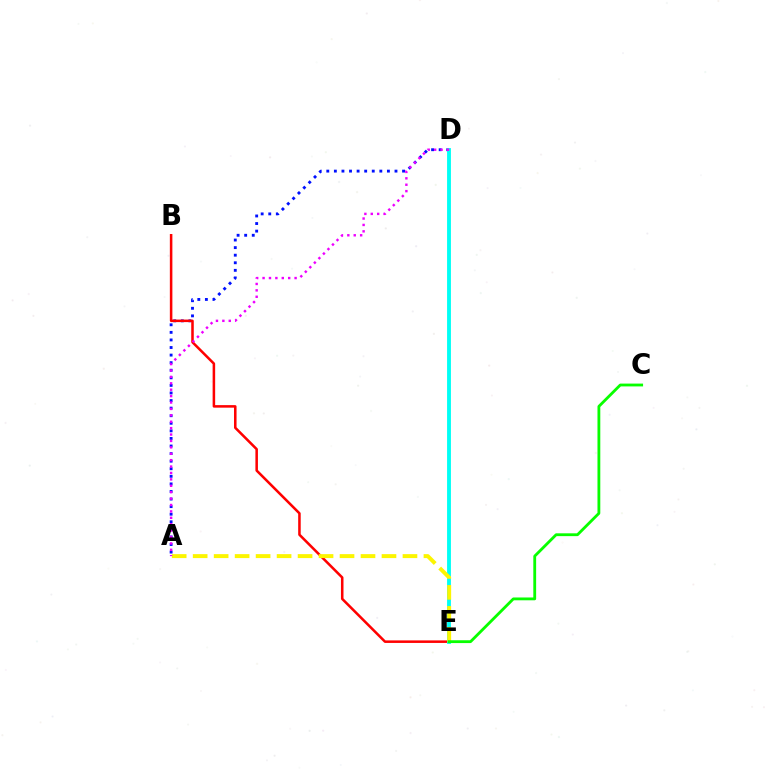{('A', 'D'): [{'color': '#0010ff', 'line_style': 'dotted', 'thickness': 2.06}, {'color': '#ee00ff', 'line_style': 'dotted', 'thickness': 1.74}], ('B', 'E'): [{'color': '#ff0000', 'line_style': 'solid', 'thickness': 1.83}], ('D', 'E'): [{'color': '#00fff6', 'line_style': 'solid', 'thickness': 2.78}], ('A', 'E'): [{'color': '#fcf500', 'line_style': 'dashed', 'thickness': 2.85}], ('C', 'E'): [{'color': '#08ff00', 'line_style': 'solid', 'thickness': 2.03}]}